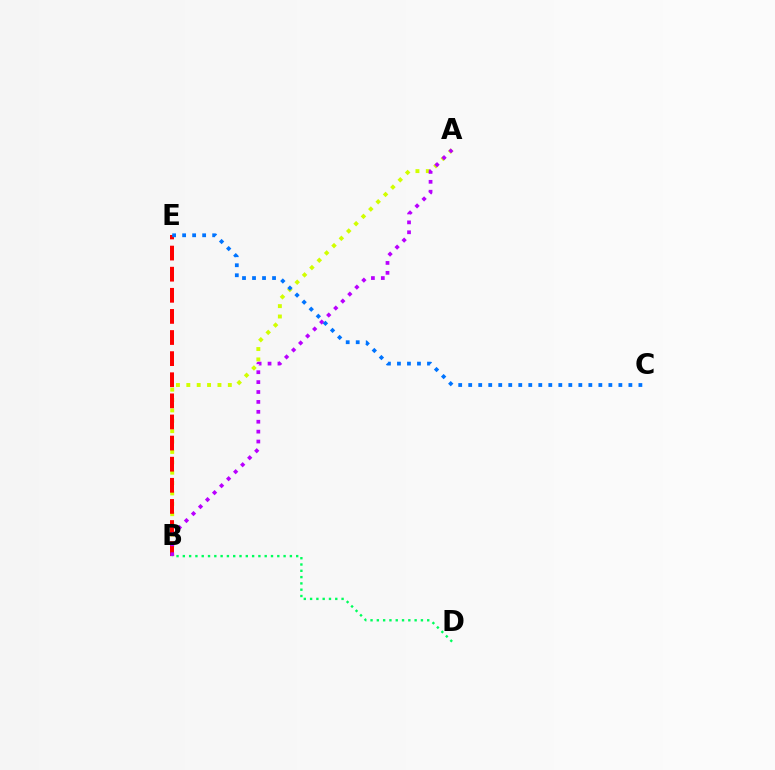{('A', 'B'): [{'color': '#d1ff00', 'line_style': 'dotted', 'thickness': 2.82}, {'color': '#b900ff', 'line_style': 'dotted', 'thickness': 2.69}], ('B', 'E'): [{'color': '#ff0000', 'line_style': 'dashed', 'thickness': 2.87}], ('C', 'E'): [{'color': '#0074ff', 'line_style': 'dotted', 'thickness': 2.72}], ('B', 'D'): [{'color': '#00ff5c', 'line_style': 'dotted', 'thickness': 1.71}]}